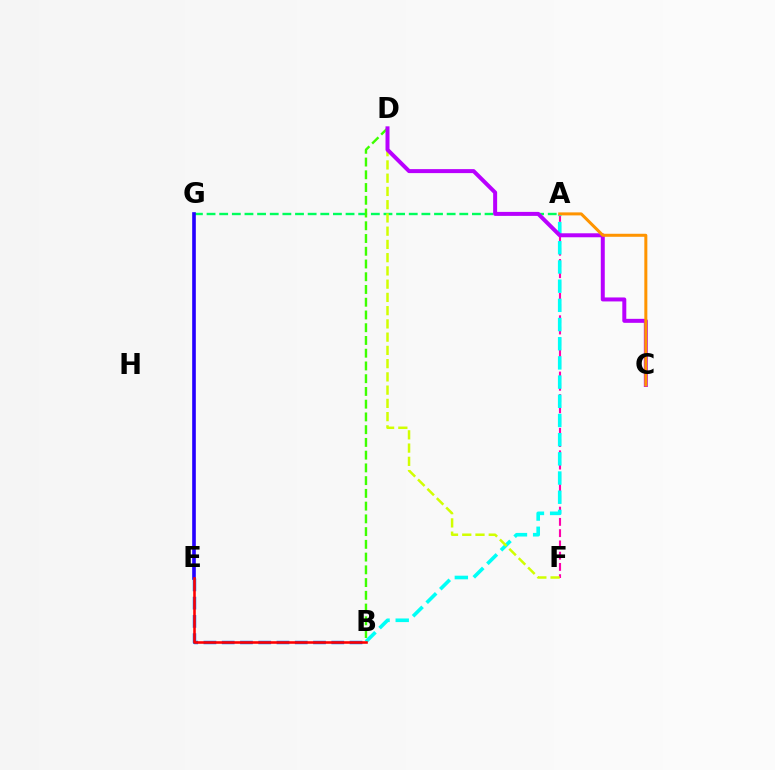{('A', 'G'): [{'color': '#00ff5c', 'line_style': 'dashed', 'thickness': 1.72}], ('A', 'F'): [{'color': '#ff00ac', 'line_style': 'dashed', 'thickness': 1.53}], ('A', 'B'): [{'color': '#00fff6', 'line_style': 'dashed', 'thickness': 2.61}], ('E', 'G'): [{'color': '#2500ff', 'line_style': 'solid', 'thickness': 2.62}], ('B', 'E'): [{'color': '#0074ff', 'line_style': 'dashed', 'thickness': 2.48}, {'color': '#ff0000', 'line_style': 'solid', 'thickness': 1.85}], ('D', 'F'): [{'color': '#d1ff00', 'line_style': 'dashed', 'thickness': 1.8}], ('B', 'D'): [{'color': '#3dff00', 'line_style': 'dashed', 'thickness': 1.73}], ('C', 'D'): [{'color': '#b900ff', 'line_style': 'solid', 'thickness': 2.87}], ('A', 'C'): [{'color': '#ff9400', 'line_style': 'solid', 'thickness': 2.17}]}